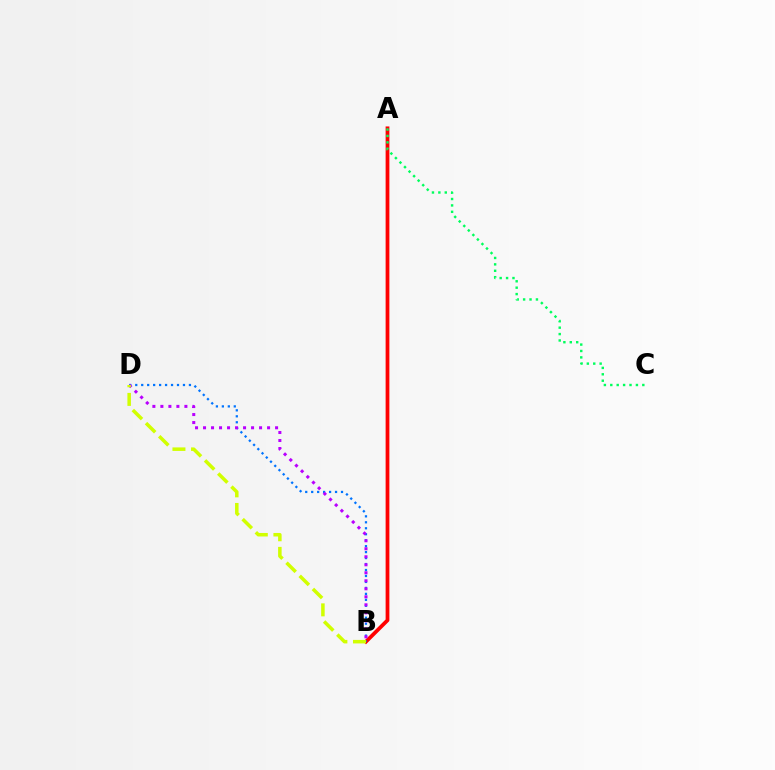{('A', 'B'): [{'color': '#ff0000', 'line_style': 'solid', 'thickness': 2.71}], ('B', 'D'): [{'color': '#0074ff', 'line_style': 'dotted', 'thickness': 1.62}, {'color': '#b900ff', 'line_style': 'dotted', 'thickness': 2.17}, {'color': '#d1ff00', 'line_style': 'dashed', 'thickness': 2.53}], ('A', 'C'): [{'color': '#00ff5c', 'line_style': 'dotted', 'thickness': 1.74}]}